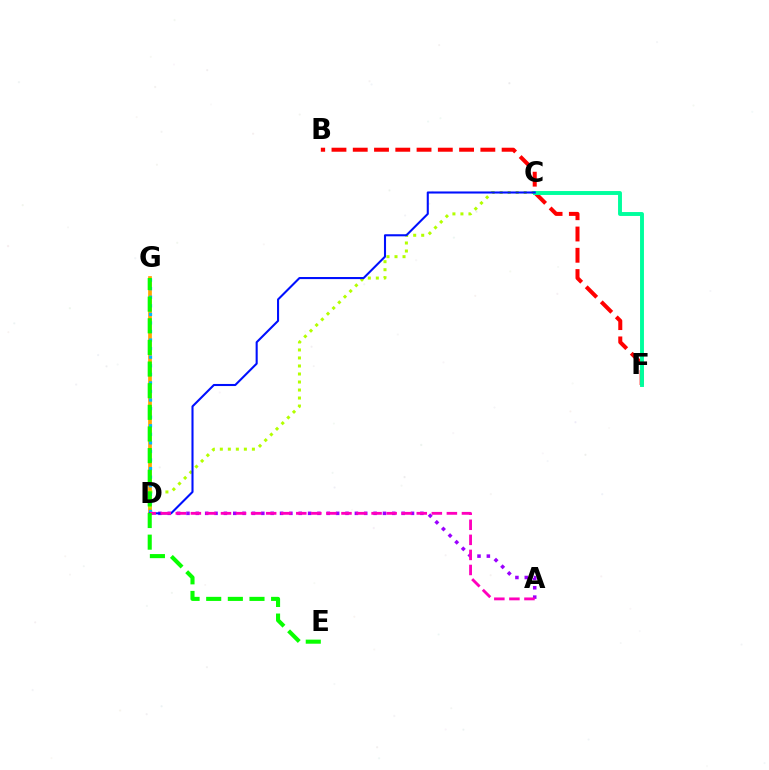{('D', 'G'): [{'color': '#ffa500', 'line_style': 'solid', 'thickness': 2.67}, {'color': '#00b5ff', 'line_style': 'dotted', 'thickness': 2.33}], ('C', 'D'): [{'color': '#b3ff00', 'line_style': 'dotted', 'thickness': 2.18}, {'color': '#0010ff', 'line_style': 'solid', 'thickness': 1.5}], ('A', 'D'): [{'color': '#9b00ff', 'line_style': 'dotted', 'thickness': 2.54}, {'color': '#ff00bd', 'line_style': 'dashed', 'thickness': 2.05}], ('B', 'F'): [{'color': '#ff0000', 'line_style': 'dashed', 'thickness': 2.89}], ('C', 'F'): [{'color': '#00ff9d', 'line_style': 'solid', 'thickness': 2.82}], ('E', 'G'): [{'color': '#08ff00', 'line_style': 'dashed', 'thickness': 2.94}]}